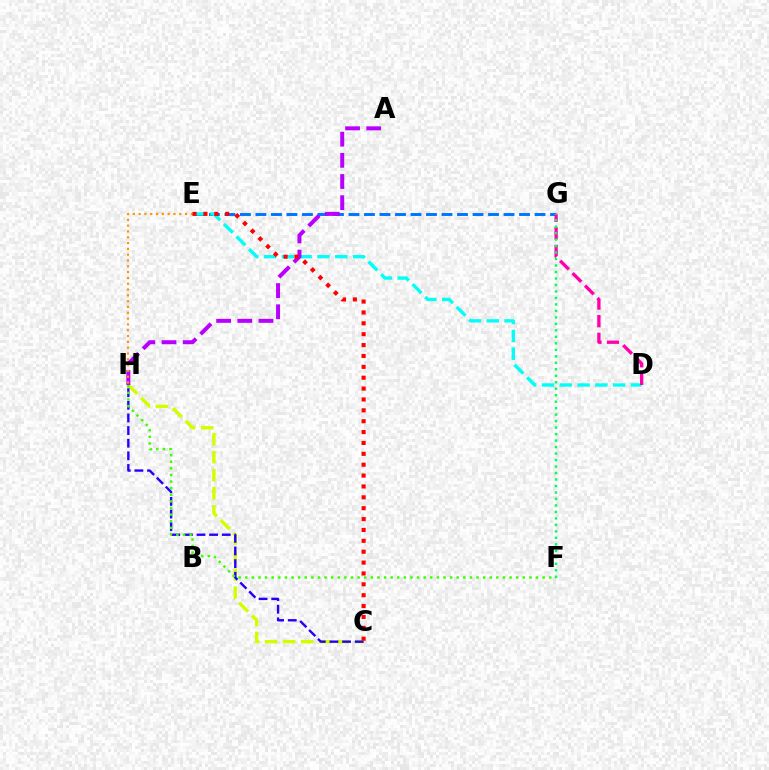{('E', 'G'): [{'color': '#0074ff', 'line_style': 'dashed', 'thickness': 2.11}], ('D', 'E'): [{'color': '#00fff6', 'line_style': 'dashed', 'thickness': 2.42}], ('C', 'H'): [{'color': '#d1ff00', 'line_style': 'dashed', 'thickness': 2.45}, {'color': '#2500ff', 'line_style': 'dashed', 'thickness': 1.72}], ('D', 'G'): [{'color': '#ff00ac', 'line_style': 'dashed', 'thickness': 2.39}], ('A', 'H'): [{'color': '#b900ff', 'line_style': 'dashed', 'thickness': 2.88}], ('E', 'H'): [{'color': '#ff9400', 'line_style': 'dotted', 'thickness': 1.58}], ('F', 'H'): [{'color': '#3dff00', 'line_style': 'dotted', 'thickness': 1.8}], ('C', 'E'): [{'color': '#ff0000', 'line_style': 'dotted', 'thickness': 2.95}], ('F', 'G'): [{'color': '#00ff5c', 'line_style': 'dotted', 'thickness': 1.76}]}